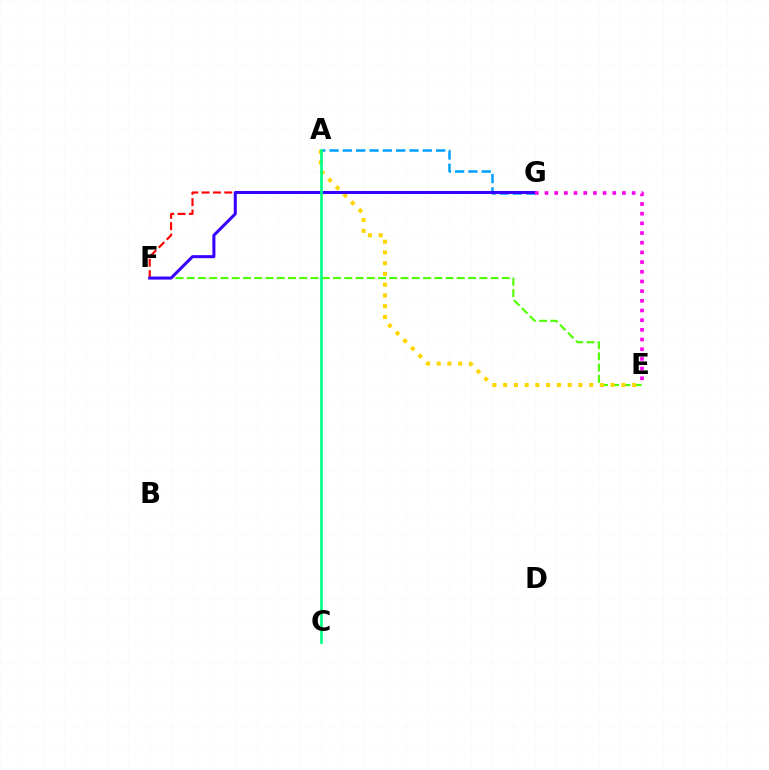{('E', 'F'): [{'color': '#4fff00', 'line_style': 'dashed', 'thickness': 1.53}], ('A', 'G'): [{'color': '#009eff', 'line_style': 'dashed', 'thickness': 1.81}], ('F', 'G'): [{'color': '#ff0000', 'line_style': 'dashed', 'thickness': 1.54}, {'color': '#3700ff', 'line_style': 'solid', 'thickness': 2.18}], ('A', 'E'): [{'color': '#ffd500', 'line_style': 'dotted', 'thickness': 2.92}], ('E', 'G'): [{'color': '#ff00ed', 'line_style': 'dotted', 'thickness': 2.63}], ('A', 'C'): [{'color': '#00ff86', 'line_style': 'solid', 'thickness': 1.94}]}